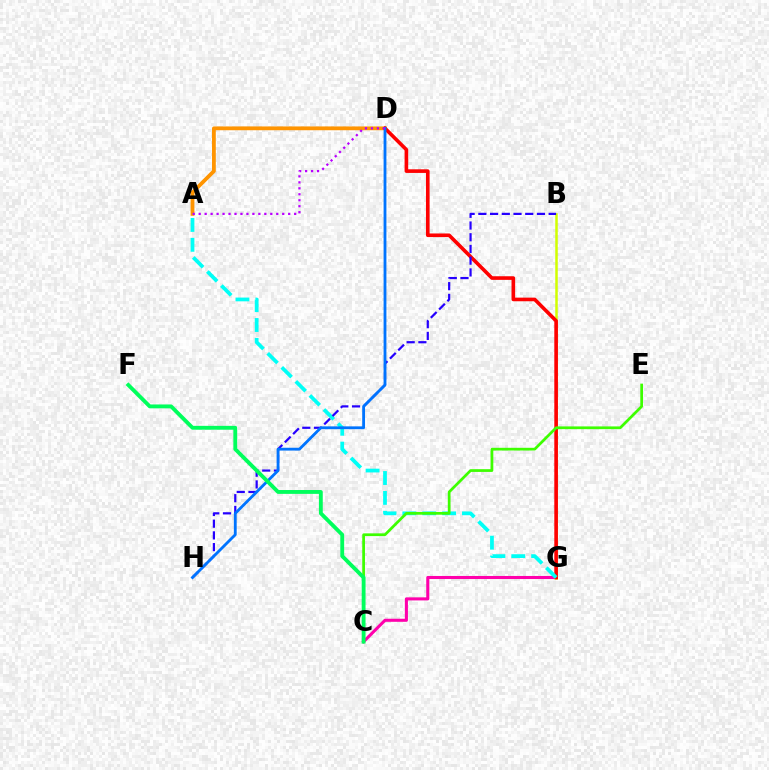{('C', 'G'): [{'color': '#ff00ac', 'line_style': 'solid', 'thickness': 2.21}], ('A', 'D'): [{'color': '#ff9400', 'line_style': 'solid', 'thickness': 2.73}, {'color': '#b900ff', 'line_style': 'dotted', 'thickness': 1.62}], ('B', 'G'): [{'color': '#d1ff00', 'line_style': 'solid', 'thickness': 1.81}], ('D', 'G'): [{'color': '#ff0000', 'line_style': 'solid', 'thickness': 2.61}], ('A', 'G'): [{'color': '#00fff6', 'line_style': 'dashed', 'thickness': 2.7}], ('C', 'E'): [{'color': '#3dff00', 'line_style': 'solid', 'thickness': 1.97}], ('B', 'H'): [{'color': '#2500ff', 'line_style': 'dashed', 'thickness': 1.59}], ('D', 'H'): [{'color': '#0074ff', 'line_style': 'solid', 'thickness': 2.03}], ('C', 'F'): [{'color': '#00ff5c', 'line_style': 'solid', 'thickness': 2.77}]}